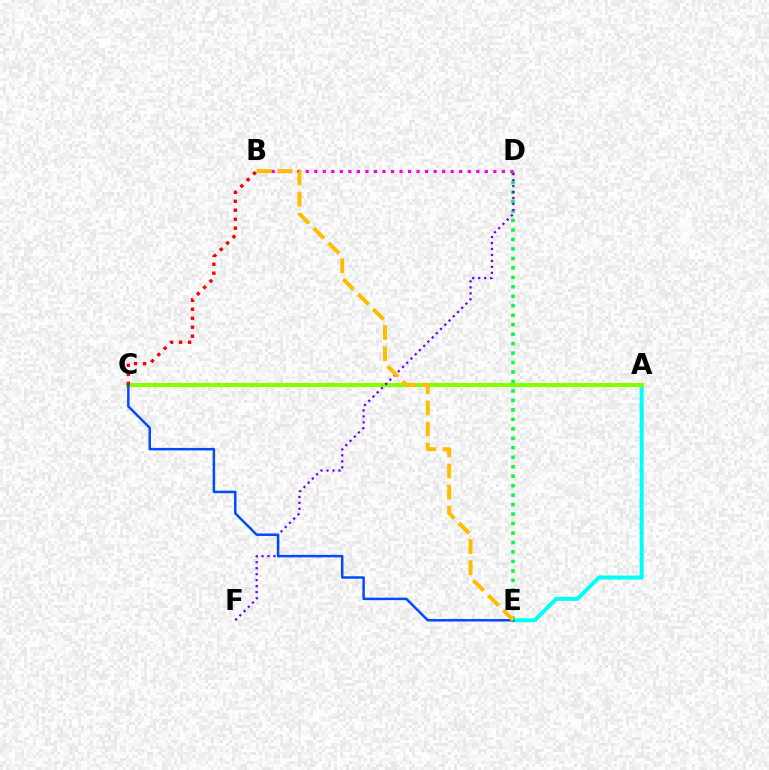{('D', 'E'): [{'color': '#00ff39', 'line_style': 'dotted', 'thickness': 2.57}], ('B', 'D'): [{'color': '#ff00cf', 'line_style': 'dotted', 'thickness': 2.32}], ('A', 'E'): [{'color': '#00fff6', 'line_style': 'solid', 'thickness': 2.86}], ('A', 'C'): [{'color': '#84ff00', 'line_style': 'solid', 'thickness': 2.97}], ('D', 'F'): [{'color': '#7200ff', 'line_style': 'dotted', 'thickness': 1.62}], ('C', 'E'): [{'color': '#004bff', 'line_style': 'solid', 'thickness': 1.79}], ('B', 'E'): [{'color': '#ffbd00', 'line_style': 'dashed', 'thickness': 2.87}], ('B', 'C'): [{'color': '#ff0000', 'line_style': 'dotted', 'thickness': 2.44}]}